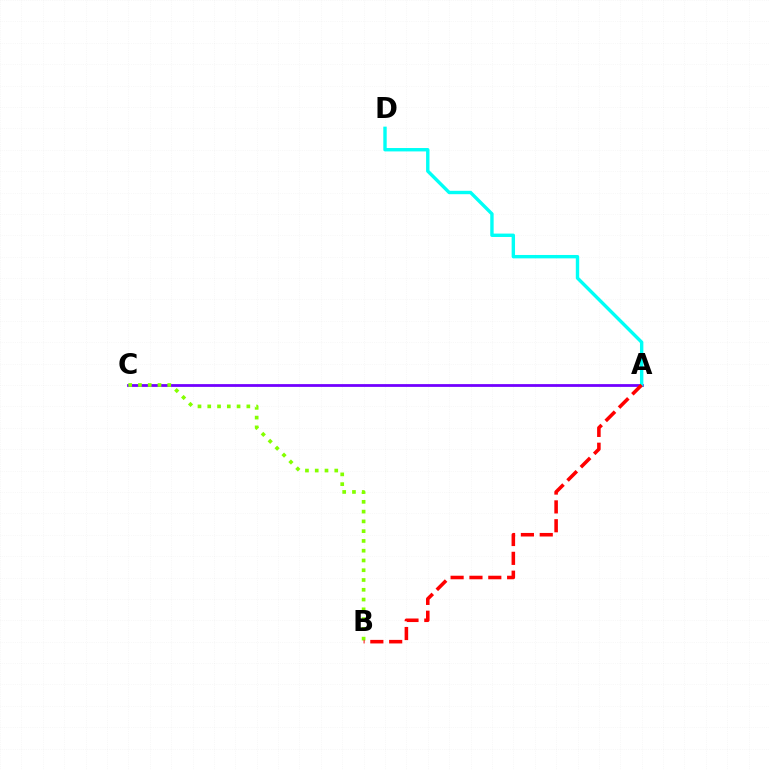{('A', 'C'): [{'color': '#7200ff', 'line_style': 'solid', 'thickness': 2.0}], ('A', 'D'): [{'color': '#00fff6', 'line_style': 'solid', 'thickness': 2.44}], ('B', 'C'): [{'color': '#84ff00', 'line_style': 'dotted', 'thickness': 2.65}], ('A', 'B'): [{'color': '#ff0000', 'line_style': 'dashed', 'thickness': 2.56}]}